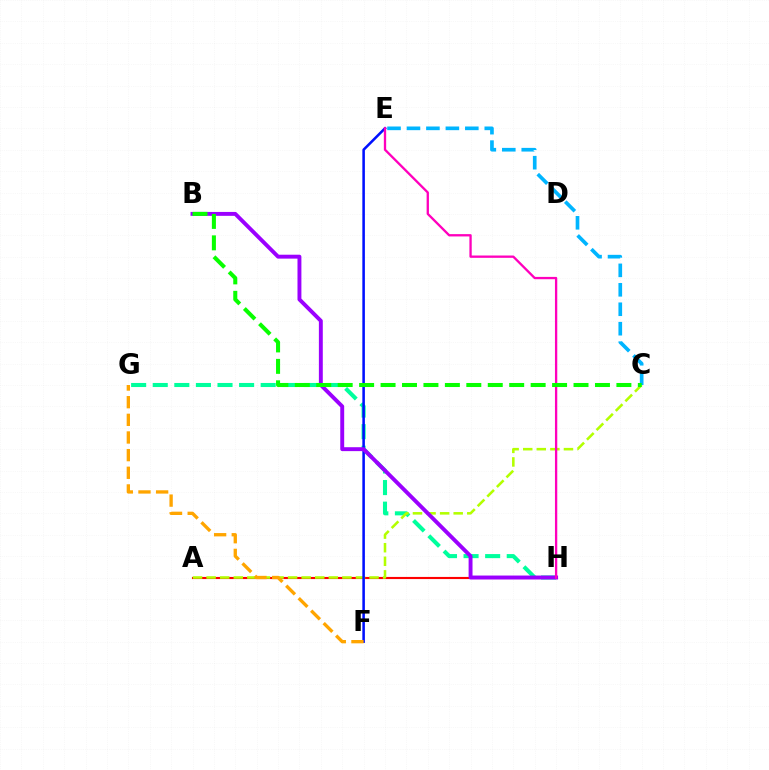{('A', 'H'): [{'color': '#ff0000', 'line_style': 'solid', 'thickness': 1.54}], ('G', 'H'): [{'color': '#00ff9d', 'line_style': 'dashed', 'thickness': 2.93}], ('A', 'C'): [{'color': '#b3ff00', 'line_style': 'dashed', 'thickness': 1.84}], ('E', 'F'): [{'color': '#0010ff', 'line_style': 'solid', 'thickness': 1.84}], ('B', 'H'): [{'color': '#9b00ff', 'line_style': 'solid', 'thickness': 2.82}], ('E', 'H'): [{'color': '#ff00bd', 'line_style': 'solid', 'thickness': 1.67}], ('F', 'G'): [{'color': '#ffa500', 'line_style': 'dashed', 'thickness': 2.4}], ('C', 'E'): [{'color': '#00b5ff', 'line_style': 'dashed', 'thickness': 2.64}], ('B', 'C'): [{'color': '#08ff00', 'line_style': 'dashed', 'thickness': 2.91}]}